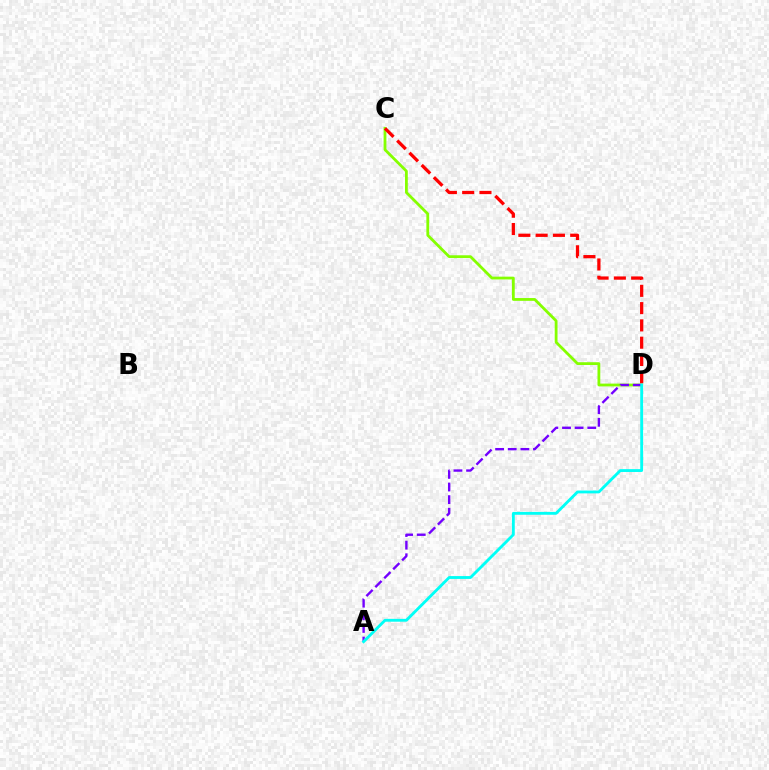{('C', 'D'): [{'color': '#84ff00', 'line_style': 'solid', 'thickness': 2.01}, {'color': '#ff0000', 'line_style': 'dashed', 'thickness': 2.35}], ('A', 'D'): [{'color': '#7200ff', 'line_style': 'dashed', 'thickness': 1.72}, {'color': '#00fff6', 'line_style': 'solid', 'thickness': 2.05}]}